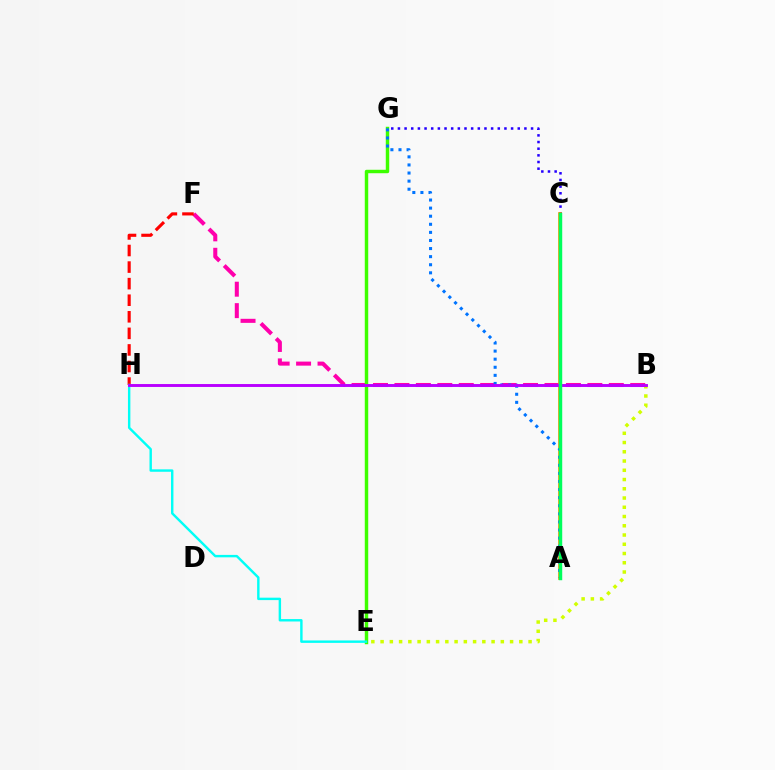{('C', 'G'): [{'color': '#2500ff', 'line_style': 'dotted', 'thickness': 1.81}], ('B', 'F'): [{'color': '#ff00ac', 'line_style': 'dashed', 'thickness': 2.91}], ('B', 'E'): [{'color': '#d1ff00', 'line_style': 'dotted', 'thickness': 2.51}], ('F', 'H'): [{'color': '#ff0000', 'line_style': 'dashed', 'thickness': 2.25}], ('E', 'G'): [{'color': '#3dff00', 'line_style': 'solid', 'thickness': 2.48}], ('A', 'C'): [{'color': '#ff9400', 'line_style': 'solid', 'thickness': 2.64}, {'color': '#00ff5c', 'line_style': 'solid', 'thickness': 2.48}], ('E', 'H'): [{'color': '#00fff6', 'line_style': 'solid', 'thickness': 1.74}], ('A', 'G'): [{'color': '#0074ff', 'line_style': 'dotted', 'thickness': 2.2}], ('B', 'H'): [{'color': '#b900ff', 'line_style': 'solid', 'thickness': 2.1}]}